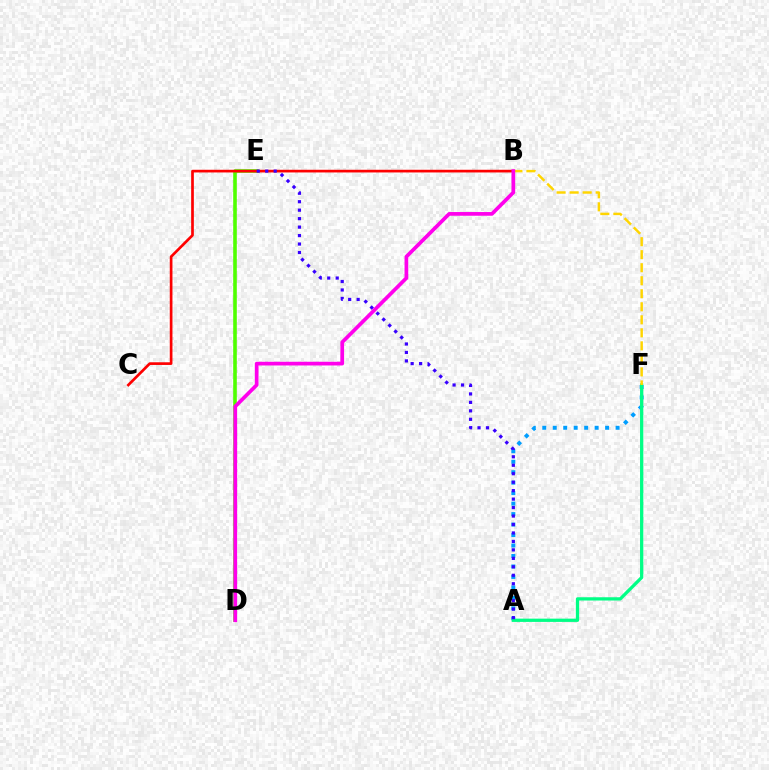{('A', 'F'): [{'color': '#009eff', 'line_style': 'dotted', 'thickness': 2.85}, {'color': '#00ff86', 'line_style': 'solid', 'thickness': 2.35}], ('D', 'E'): [{'color': '#4fff00', 'line_style': 'solid', 'thickness': 2.6}], ('B', 'C'): [{'color': '#ff0000', 'line_style': 'solid', 'thickness': 1.93}], ('B', 'F'): [{'color': '#ffd500', 'line_style': 'dashed', 'thickness': 1.77}], ('A', 'E'): [{'color': '#3700ff', 'line_style': 'dotted', 'thickness': 2.3}], ('B', 'D'): [{'color': '#ff00ed', 'line_style': 'solid', 'thickness': 2.67}]}